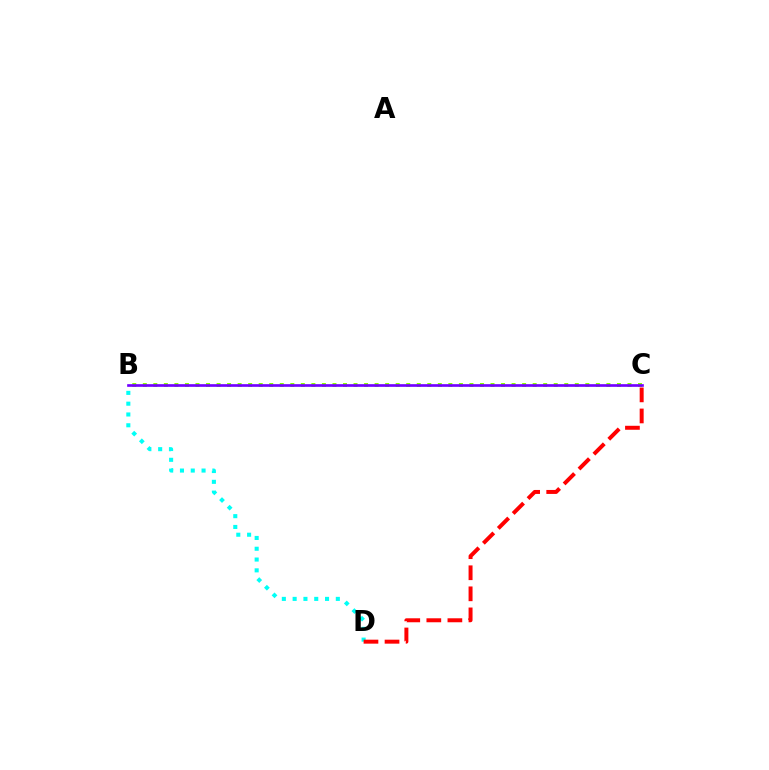{('B', 'C'): [{'color': '#84ff00', 'line_style': 'dotted', 'thickness': 2.86}, {'color': '#7200ff', 'line_style': 'solid', 'thickness': 1.93}], ('B', 'D'): [{'color': '#00fff6', 'line_style': 'dotted', 'thickness': 2.93}], ('C', 'D'): [{'color': '#ff0000', 'line_style': 'dashed', 'thickness': 2.86}]}